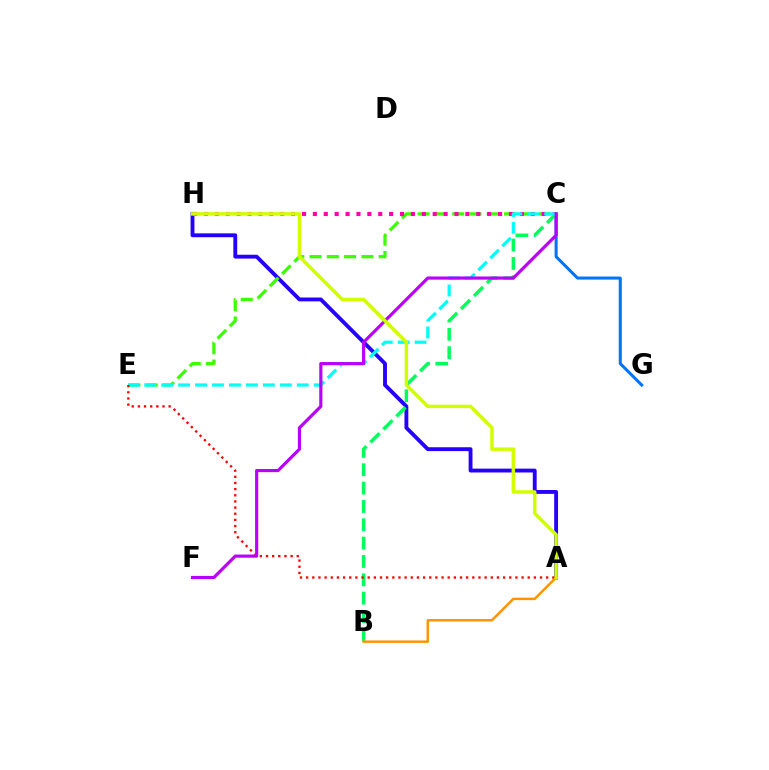{('A', 'H'): [{'color': '#2500ff', 'line_style': 'solid', 'thickness': 2.78}, {'color': '#d1ff00', 'line_style': 'solid', 'thickness': 2.5}], ('C', 'E'): [{'color': '#3dff00', 'line_style': 'dashed', 'thickness': 2.35}, {'color': '#00fff6', 'line_style': 'dashed', 'thickness': 2.3}], ('C', 'H'): [{'color': '#ff00ac', 'line_style': 'dotted', 'thickness': 2.96}], ('C', 'G'): [{'color': '#0074ff', 'line_style': 'solid', 'thickness': 2.18}], ('B', 'C'): [{'color': '#00ff5c', 'line_style': 'dashed', 'thickness': 2.49}], ('A', 'B'): [{'color': '#ff9400', 'line_style': 'solid', 'thickness': 1.77}], ('A', 'E'): [{'color': '#ff0000', 'line_style': 'dotted', 'thickness': 1.67}], ('C', 'F'): [{'color': '#b900ff', 'line_style': 'solid', 'thickness': 2.27}]}